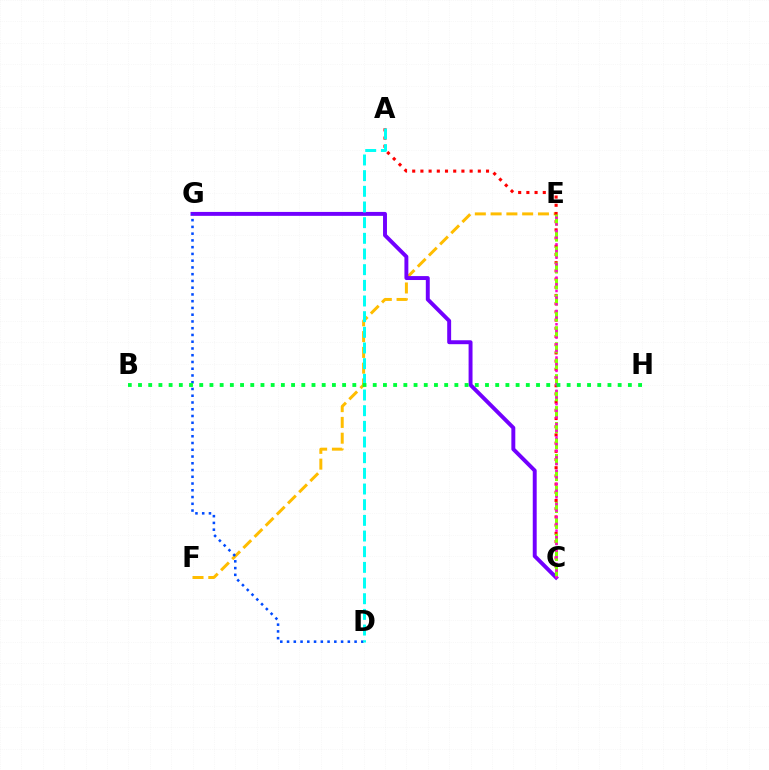{('E', 'F'): [{'color': '#ffbd00', 'line_style': 'dashed', 'thickness': 2.14}], ('A', 'C'): [{'color': '#ff0000', 'line_style': 'dotted', 'thickness': 2.23}], ('C', 'G'): [{'color': '#7200ff', 'line_style': 'solid', 'thickness': 2.83}], ('C', 'E'): [{'color': '#84ff00', 'line_style': 'dashed', 'thickness': 2.17}, {'color': '#ff00cf', 'line_style': 'dotted', 'thickness': 1.81}], ('D', 'G'): [{'color': '#004bff', 'line_style': 'dotted', 'thickness': 1.83}], ('A', 'D'): [{'color': '#00fff6', 'line_style': 'dashed', 'thickness': 2.13}], ('B', 'H'): [{'color': '#00ff39', 'line_style': 'dotted', 'thickness': 2.77}]}